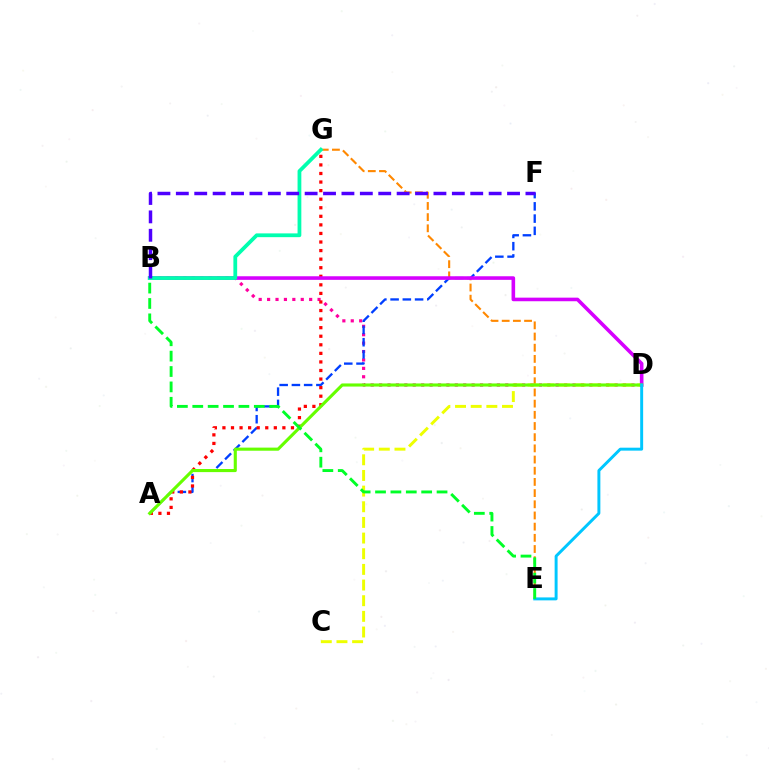{('E', 'G'): [{'color': '#ff8800', 'line_style': 'dashed', 'thickness': 1.52}], ('B', 'D'): [{'color': '#ff00a0', 'line_style': 'dotted', 'thickness': 2.29}, {'color': '#d600ff', 'line_style': 'solid', 'thickness': 2.59}], ('A', 'F'): [{'color': '#003fff', 'line_style': 'dashed', 'thickness': 1.66}], ('C', 'D'): [{'color': '#eeff00', 'line_style': 'dashed', 'thickness': 2.13}], ('A', 'G'): [{'color': '#ff0000', 'line_style': 'dotted', 'thickness': 2.33}], ('A', 'D'): [{'color': '#66ff00', 'line_style': 'solid', 'thickness': 2.24}], ('D', 'E'): [{'color': '#00c7ff', 'line_style': 'solid', 'thickness': 2.12}], ('B', 'G'): [{'color': '#00ffaf', 'line_style': 'solid', 'thickness': 2.72}], ('B', 'E'): [{'color': '#00ff27', 'line_style': 'dashed', 'thickness': 2.09}], ('B', 'F'): [{'color': '#4f00ff', 'line_style': 'dashed', 'thickness': 2.5}]}